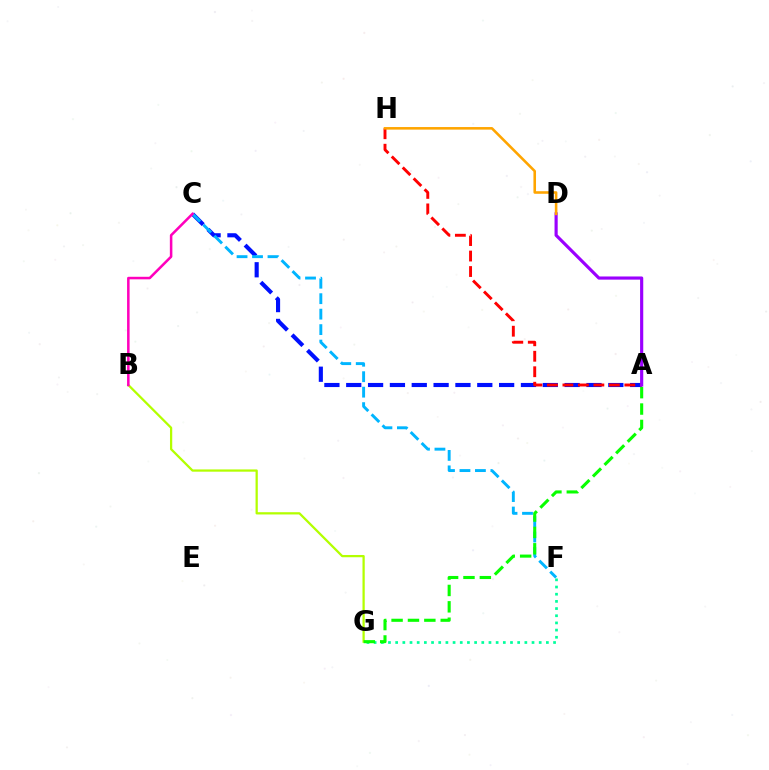{('A', 'C'): [{'color': '#0010ff', 'line_style': 'dashed', 'thickness': 2.97}], ('F', 'G'): [{'color': '#00ff9d', 'line_style': 'dotted', 'thickness': 1.95}], ('A', 'H'): [{'color': '#ff0000', 'line_style': 'dashed', 'thickness': 2.1}], ('C', 'F'): [{'color': '#00b5ff', 'line_style': 'dashed', 'thickness': 2.1}], ('B', 'G'): [{'color': '#b3ff00', 'line_style': 'solid', 'thickness': 1.63}], ('A', 'D'): [{'color': '#9b00ff', 'line_style': 'solid', 'thickness': 2.27}], ('D', 'H'): [{'color': '#ffa500', 'line_style': 'solid', 'thickness': 1.86}], ('A', 'G'): [{'color': '#08ff00', 'line_style': 'dashed', 'thickness': 2.23}], ('B', 'C'): [{'color': '#ff00bd', 'line_style': 'solid', 'thickness': 1.83}]}